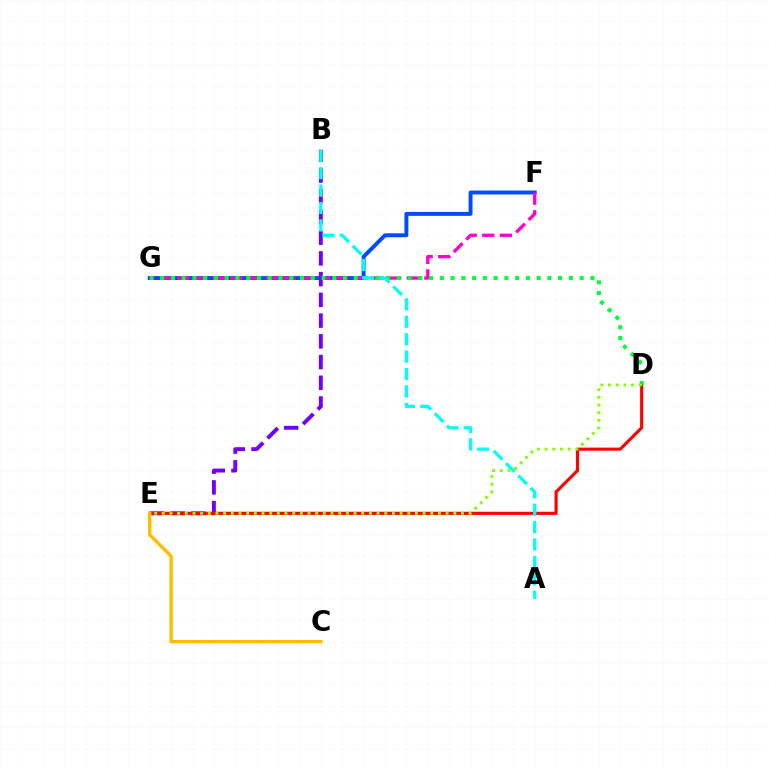{('F', 'G'): [{'color': '#004bff', 'line_style': 'solid', 'thickness': 2.83}, {'color': '#ff00cf', 'line_style': 'dashed', 'thickness': 2.4}], ('B', 'E'): [{'color': '#7200ff', 'line_style': 'dashed', 'thickness': 2.82}], ('D', 'E'): [{'color': '#ff0000', 'line_style': 'solid', 'thickness': 2.25}, {'color': '#84ff00', 'line_style': 'dotted', 'thickness': 2.08}], ('D', 'G'): [{'color': '#00ff39', 'line_style': 'dotted', 'thickness': 2.92}], ('C', 'E'): [{'color': '#ffbd00', 'line_style': 'solid', 'thickness': 2.44}], ('A', 'B'): [{'color': '#00fff6', 'line_style': 'dashed', 'thickness': 2.37}]}